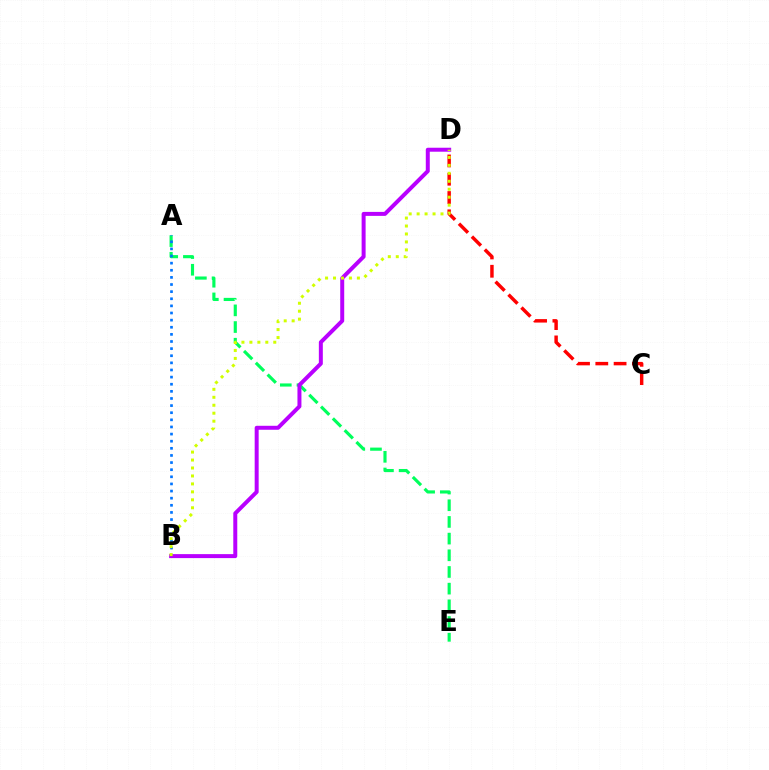{('A', 'E'): [{'color': '#00ff5c', 'line_style': 'dashed', 'thickness': 2.27}], ('A', 'B'): [{'color': '#0074ff', 'line_style': 'dotted', 'thickness': 1.94}], ('C', 'D'): [{'color': '#ff0000', 'line_style': 'dashed', 'thickness': 2.48}], ('B', 'D'): [{'color': '#b900ff', 'line_style': 'solid', 'thickness': 2.87}, {'color': '#d1ff00', 'line_style': 'dotted', 'thickness': 2.16}]}